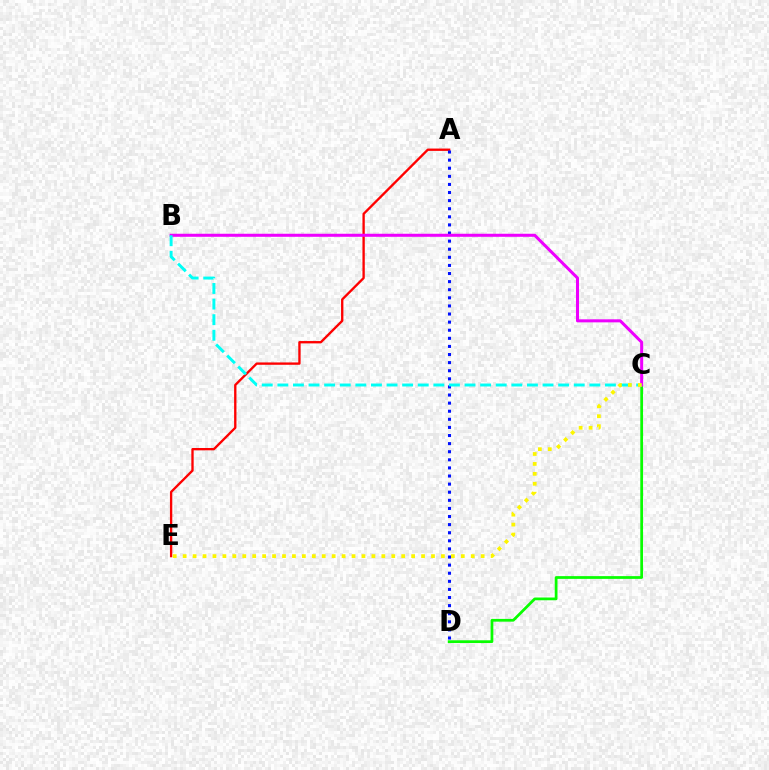{('C', 'D'): [{'color': '#08ff00', 'line_style': 'solid', 'thickness': 1.98}], ('A', 'E'): [{'color': '#ff0000', 'line_style': 'solid', 'thickness': 1.68}], ('A', 'D'): [{'color': '#0010ff', 'line_style': 'dotted', 'thickness': 2.2}], ('B', 'C'): [{'color': '#ee00ff', 'line_style': 'solid', 'thickness': 2.19}, {'color': '#00fff6', 'line_style': 'dashed', 'thickness': 2.12}], ('C', 'E'): [{'color': '#fcf500', 'line_style': 'dotted', 'thickness': 2.7}]}